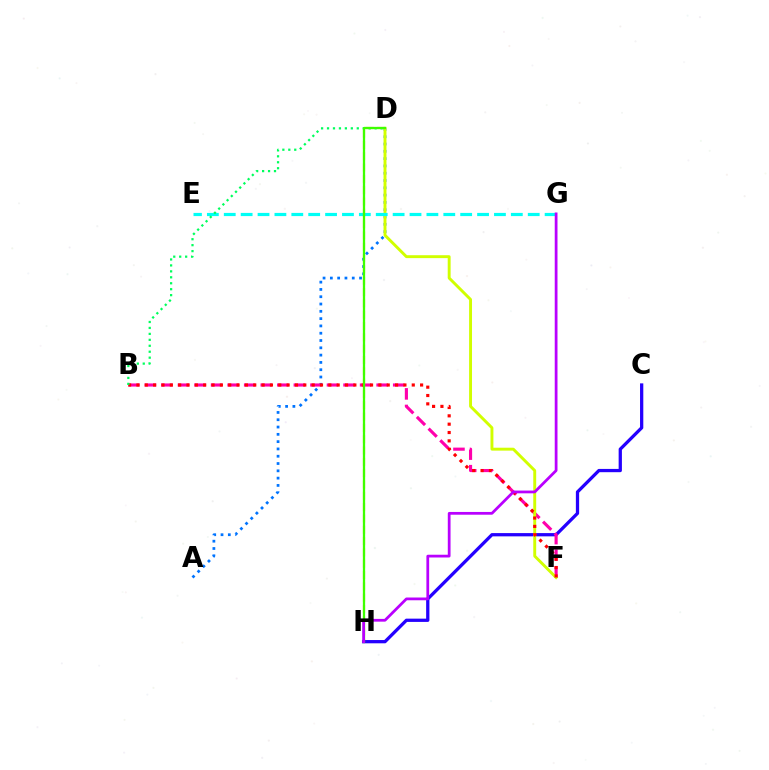{('A', 'D'): [{'color': '#0074ff', 'line_style': 'dotted', 'thickness': 1.98}], ('C', 'H'): [{'color': '#2500ff', 'line_style': 'solid', 'thickness': 2.35}], ('B', 'F'): [{'color': '#ff00ac', 'line_style': 'dashed', 'thickness': 2.25}, {'color': '#ff0000', 'line_style': 'dotted', 'thickness': 2.27}], ('D', 'F'): [{'color': '#d1ff00', 'line_style': 'solid', 'thickness': 2.1}], ('E', 'G'): [{'color': '#00fff6', 'line_style': 'dashed', 'thickness': 2.29}], ('D', 'H'): [{'color': '#ff9400', 'line_style': 'dashed', 'thickness': 1.54}, {'color': '#3dff00', 'line_style': 'solid', 'thickness': 1.64}], ('B', 'D'): [{'color': '#00ff5c', 'line_style': 'dotted', 'thickness': 1.62}], ('G', 'H'): [{'color': '#b900ff', 'line_style': 'solid', 'thickness': 1.99}]}